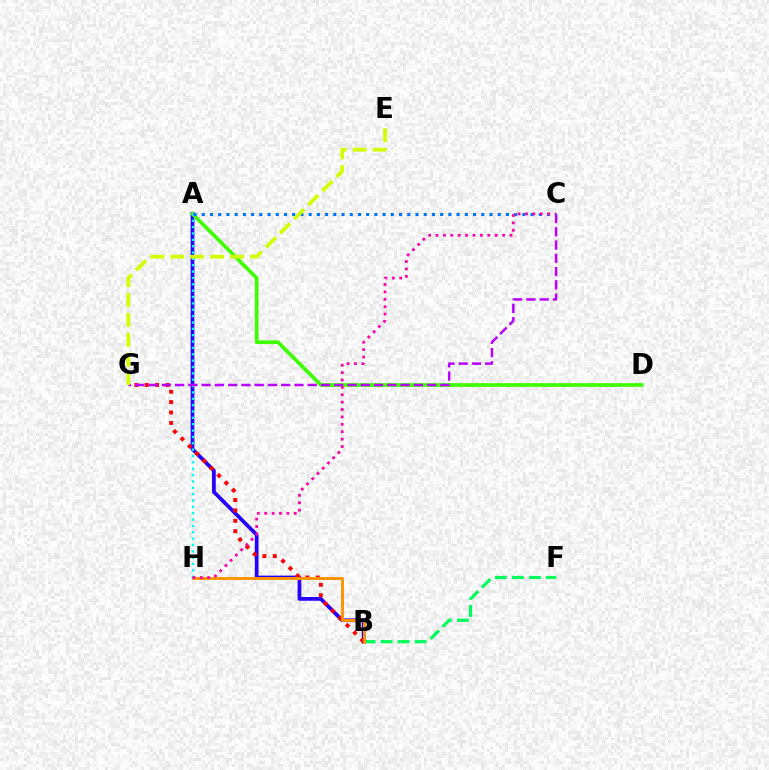{('A', 'B'): [{'color': '#2500ff', 'line_style': 'solid', 'thickness': 2.69}], ('B', 'G'): [{'color': '#ff0000', 'line_style': 'dotted', 'thickness': 2.82}], ('B', 'F'): [{'color': '#00ff5c', 'line_style': 'dashed', 'thickness': 2.31}], ('A', 'D'): [{'color': '#3dff00', 'line_style': 'solid', 'thickness': 2.65}], ('B', 'H'): [{'color': '#ff9400', 'line_style': 'solid', 'thickness': 2.1}], ('A', 'H'): [{'color': '#00fff6', 'line_style': 'dotted', 'thickness': 1.73}], ('C', 'G'): [{'color': '#b900ff', 'line_style': 'dashed', 'thickness': 1.8}], ('A', 'C'): [{'color': '#0074ff', 'line_style': 'dotted', 'thickness': 2.23}], ('C', 'H'): [{'color': '#ff00ac', 'line_style': 'dotted', 'thickness': 2.01}], ('E', 'G'): [{'color': '#d1ff00', 'line_style': 'dashed', 'thickness': 2.71}]}